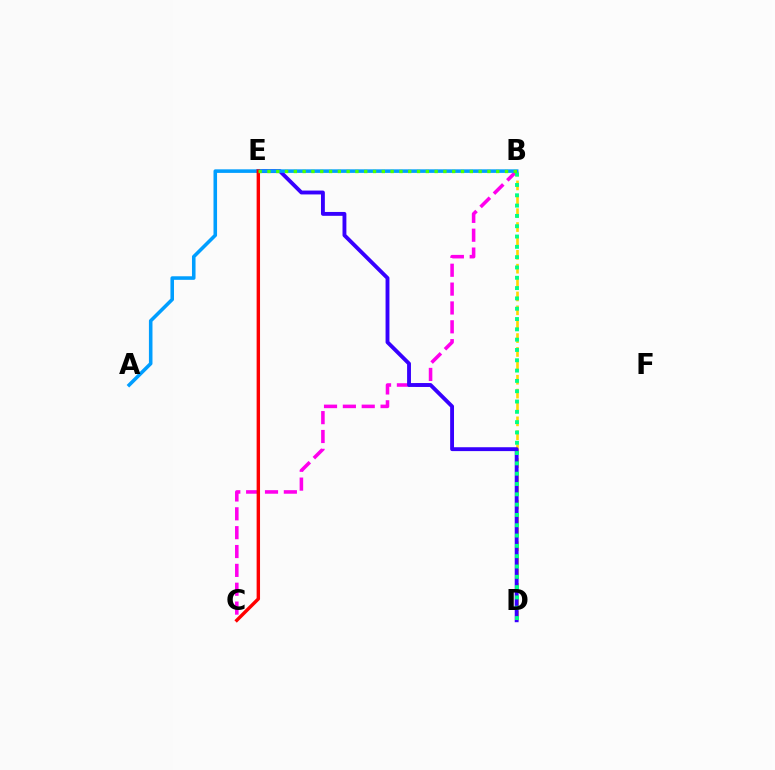{('B', 'C'): [{'color': '#ff00ed', 'line_style': 'dashed', 'thickness': 2.56}], ('B', 'D'): [{'color': '#ffd500', 'line_style': 'dashed', 'thickness': 1.89}, {'color': '#00ff86', 'line_style': 'dotted', 'thickness': 2.8}], ('D', 'E'): [{'color': '#3700ff', 'line_style': 'solid', 'thickness': 2.78}], ('A', 'B'): [{'color': '#009eff', 'line_style': 'solid', 'thickness': 2.57}], ('C', 'E'): [{'color': '#ff0000', 'line_style': 'solid', 'thickness': 2.45}], ('B', 'E'): [{'color': '#4fff00', 'line_style': 'dotted', 'thickness': 2.39}]}